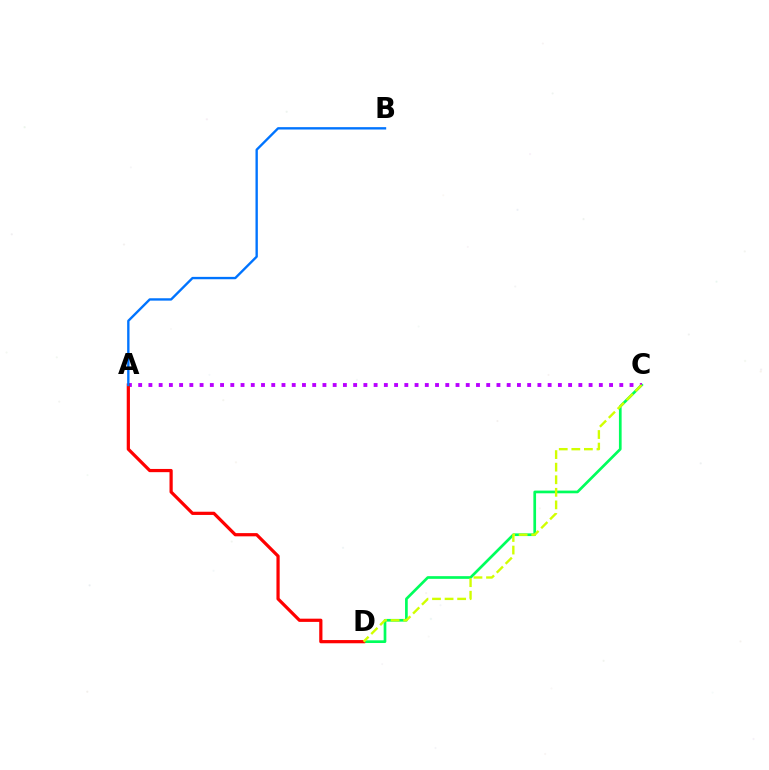{('C', 'D'): [{'color': '#00ff5c', 'line_style': 'solid', 'thickness': 1.94}, {'color': '#d1ff00', 'line_style': 'dashed', 'thickness': 1.71}], ('A', 'C'): [{'color': '#b900ff', 'line_style': 'dotted', 'thickness': 2.78}], ('A', 'D'): [{'color': '#ff0000', 'line_style': 'solid', 'thickness': 2.31}], ('A', 'B'): [{'color': '#0074ff', 'line_style': 'solid', 'thickness': 1.71}]}